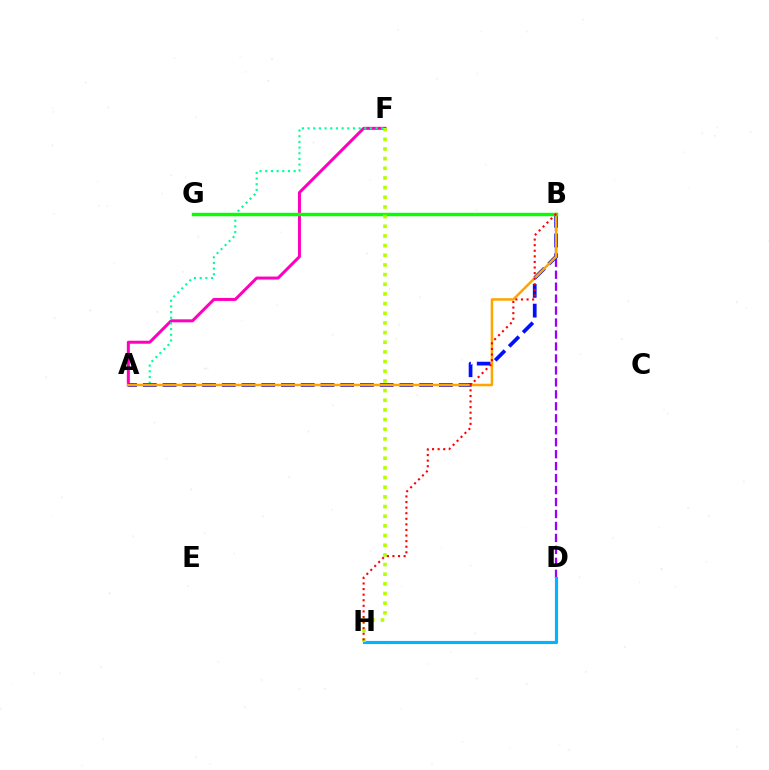{('A', 'F'): [{'color': '#ff00bd', 'line_style': 'solid', 'thickness': 2.16}, {'color': '#00ff9d', 'line_style': 'dotted', 'thickness': 1.54}], ('B', 'D'): [{'color': '#9b00ff', 'line_style': 'dashed', 'thickness': 1.63}], ('A', 'B'): [{'color': '#0010ff', 'line_style': 'dashed', 'thickness': 2.68}, {'color': '#ffa500', 'line_style': 'solid', 'thickness': 1.81}], ('D', 'H'): [{'color': '#00b5ff', 'line_style': 'solid', 'thickness': 2.26}], ('B', 'G'): [{'color': '#08ff00', 'line_style': 'solid', 'thickness': 2.47}], ('F', 'H'): [{'color': '#b3ff00', 'line_style': 'dotted', 'thickness': 2.63}], ('B', 'H'): [{'color': '#ff0000', 'line_style': 'dotted', 'thickness': 1.52}]}